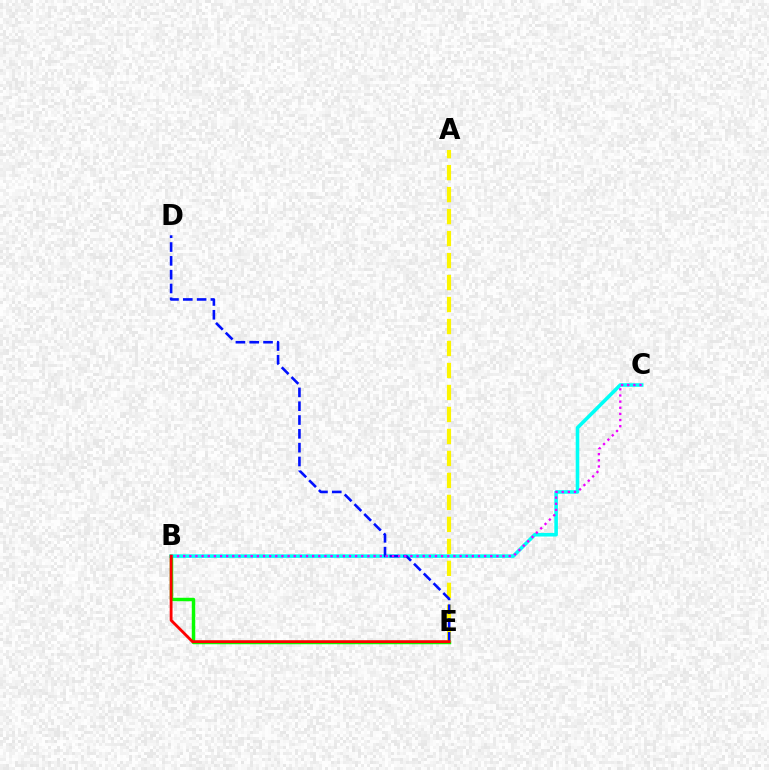{('B', 'C'): [{'color': '#00fff6', 'line_style': 'solid', 'thickness': 2.58}, {'color': '#ee00ff', 'line_style': 'dotted', 'thickness': 1.67}], ('B', 'E'): [{'color': '#08ff00', 'line_style': 'solid', 'thickness': 2.48}, {'color': '#ff0000', 'line_style': 'solid', 'thickness': 2.04}], ('A', 'E'): [{'color': '#fcf500', 'line_style': 'dashed', 'thickness': 2.99}], ('D', 'E'): [{'color': '#0010ff', 'line_style': 'dashed', 'thickness': 1.88}]}